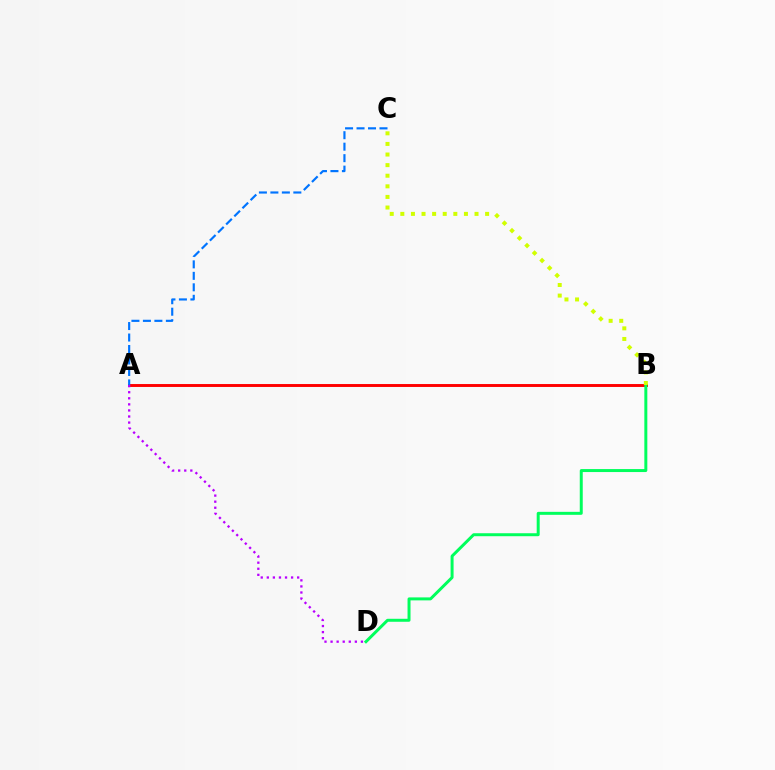{('A', 'B'): [{'color': '#ff0000', 'line_style': 'solid', 'thickness': 2.1}], ('A', 'C'): [{'color': '#0074ff', 'line_style': 'dashed', 'thickness': 1.56}], ('B', 'D'): [{'color': '#00ff5c', 'line_style': 'solid', 'thickness': 2.15}], ('A', 'D'): [{'color': '#b900ff', 'line_style': 'dotted', 'thickness': 1.65}], ('B', 'C'): [{'color': '#d1ff00', 'line_style': 'dotted', 'thickness': 2.88}]}